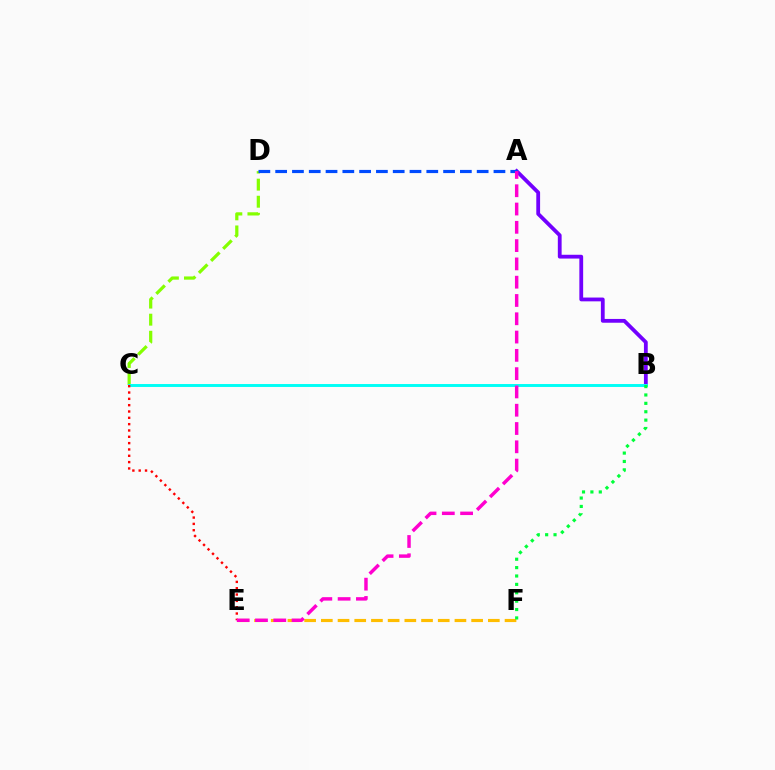{('C', 'D'): [{'color': '#84ff00', 'line_style': 'dashed', 'thickness': 2.32}], ('A', 'B'): [{'color': '#7200ff', 'line_style': 'solid', 'thickness': 2.73}], ('A', 'D'): [{'color': '#004bff', 'line_style': 'dashed', 'thickness': 2.28}], ('E', 'F'): [{'color': '#ffbd00', 'line_style': 'dashed', 'thickness': 2.27}], ('B', 'C'): [{'color': '#00fff6', 'line_style': 'solid', 'thickness': 2.11}], ('C', 'E'): [{'color': '#ff0000', 'line_style': 'dotted', 'thickness': 1.72}], ('B', 'F'): [{'color': '#00ff39', 'line_style': 'dotted', 'thickness': 2.28}], ('A', 'E'): [{'color': '#ff00cf', 'line_style': 'dashed', 'thickness': 2.48}]}